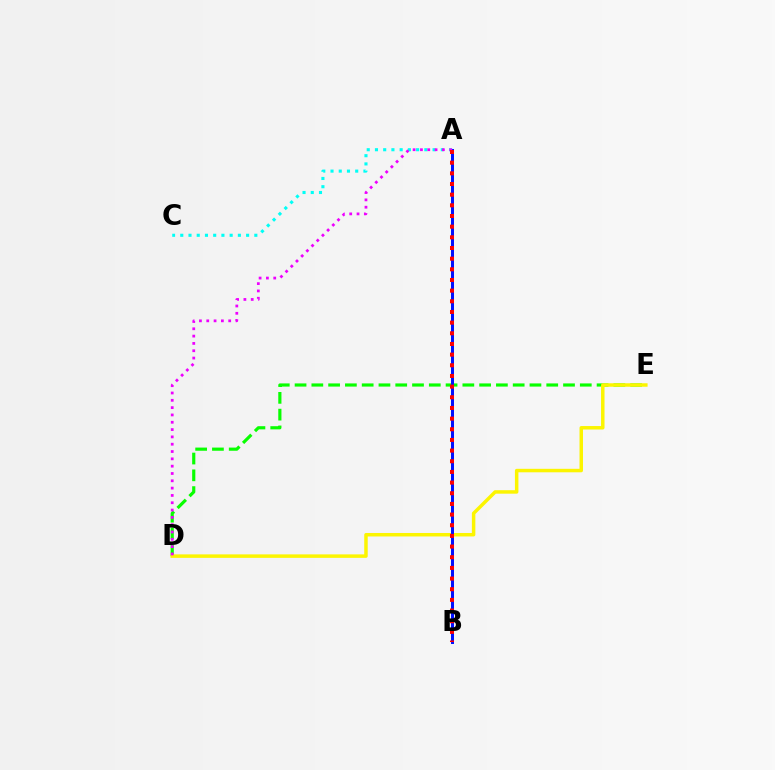{('D', 'E'): [{'color': '#08ff00', 'line_style': 'dashed', 'thickness': 2.28}, {'color': '#fcf500', 'line_style': 'solid', 'thickness': 2.51}], ('A', 'B'): [{'color': '#0010ff', 'line_style': 'solid', 'thickness': 2.15}, {'color': '#ff0000', 'line_style': 'dotted', 'thickness': 2.9}], ('A', 'C'): [{'color': '#00fff6', 'line_style': 'dotted', 'thickness': 2.24}], ('A', 'D'): [{'color': '#ee00ff', 'line_style': 'dotted', 'thickness': 1.99}]}